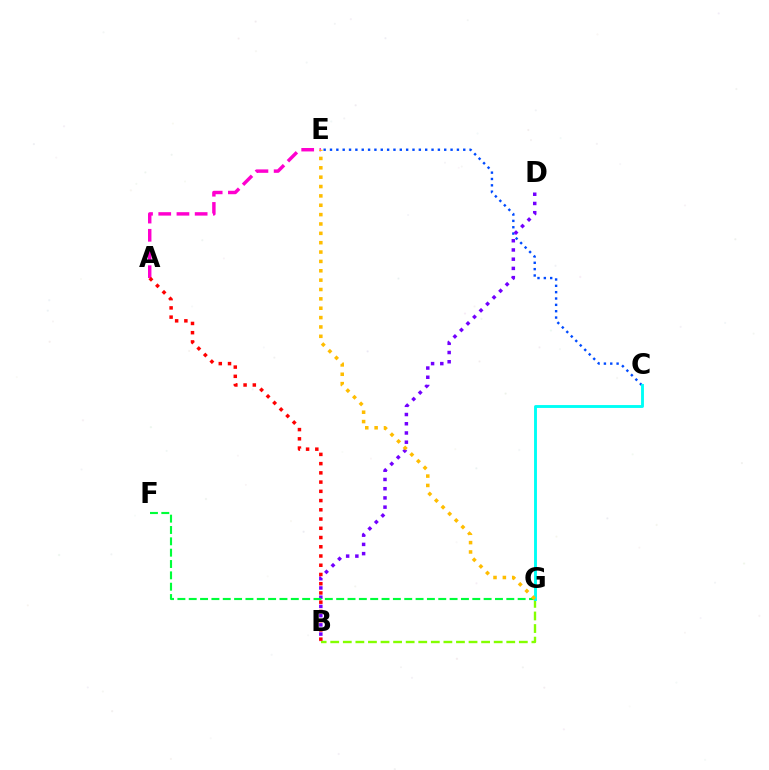{('C', 'E'): [{'color': '#004bff', 'line_style': 'dotted', 'thickness': 1.72}], ('A', 'E'): [{'color': '#ff00cf', 'line_style': 'dashed', 'thickness': 2.47}], ('B', 'D'): [{'color': '#7200ff', 'line_style': 'dotted', 'thickness': 2.51}], ('B', 'G'): [{'color': '#84ff00', 'line_style': 'dashed', 'thickness': 1.71}], ('F', 'G'): [{'color': '#00ff39', 'line_style': 'dashed', 'thickness': 1.54}], ('C', 'G'): [{'color': '#00fff6', 'line_style': 'solid', 'thickness': 2.08}], ('A', 'B'): [{'color': '#ff0000', 'line_style': 'dotted', 'thickness': 2.51}], ('E', 'G'): [{'color': '#ffbd00', 'line_style': 'dotted', 'thickness': 2.54}]}